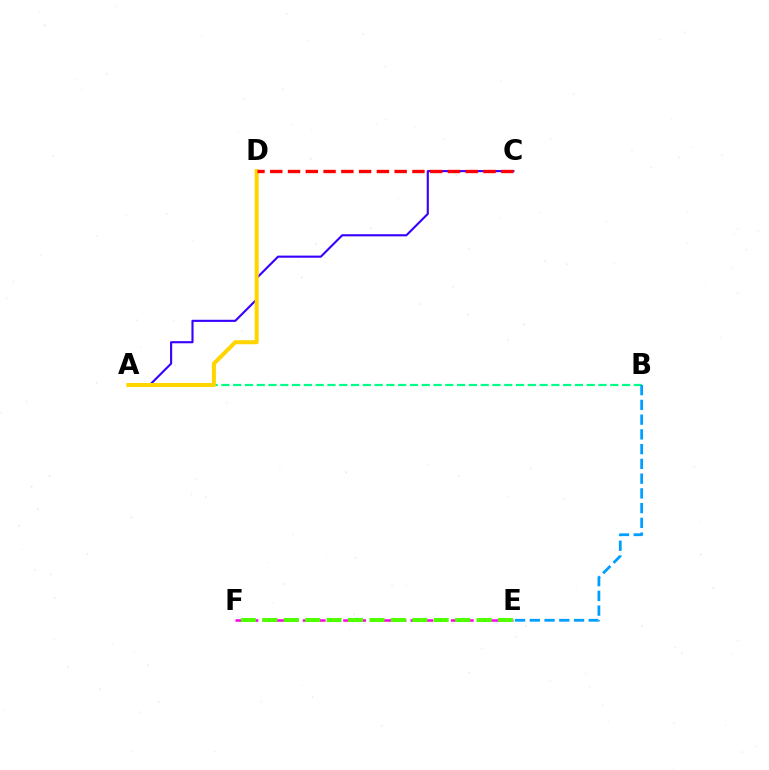{('A', 'B'): [{'color': '#00ff86', 'line_style': 'dashed', 'thickness': 1.6}], ('E', 'F'): [{'color': '#ff00ed', 'line_style': 'dashed', 'thickness': 1.83}, {'color': '#4fff00', 'line_style': 'dashed', 'thickness': 2.91}], ('A', 'C'): [{'color': '#3700ff', 'line_style': 'solid', 'thickness': 1.53}], ('B', 'E'): [{'color': '#009eff', 'line_style': 'dashed', 'thickness': 2.0}], ('A', 'D'): [{'color': '#ffd500', 'line_style': 'solid', 'thickness': 2.91}], ('C', 'D'): [{'color': '#ff0000', 'line_style': 'dashed', 'thickness': 2.41}]}